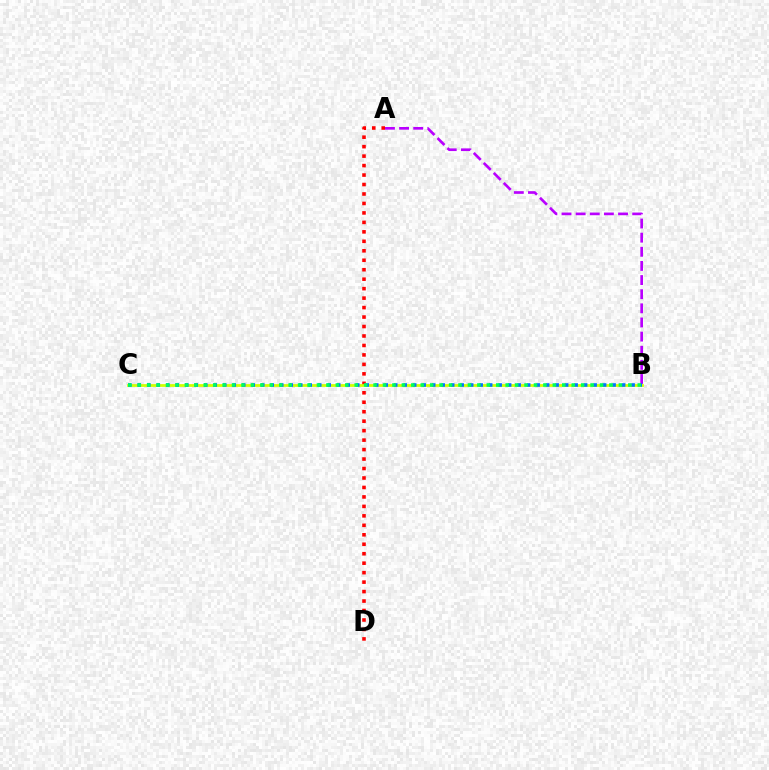{('A', 'B'): [{'color': '#b900ff', 'line_style': 'dashed', 'thickness': 1.92}], ('A', 'D'): [{'color': '#ff0000', 'line_style': 'dotted', 'thickness': 2.57}], ('B', 'C'): [{'color': '#d1ff00', 'line_style': 'solid', 'thickness': 1.99}, {'color': '#0074ff', 'line_style': 'dotted', 'thickness': 2.58}, {'color': '#00ff5c', 'line_style': 'dotted', 'thickness': 2.56}]}